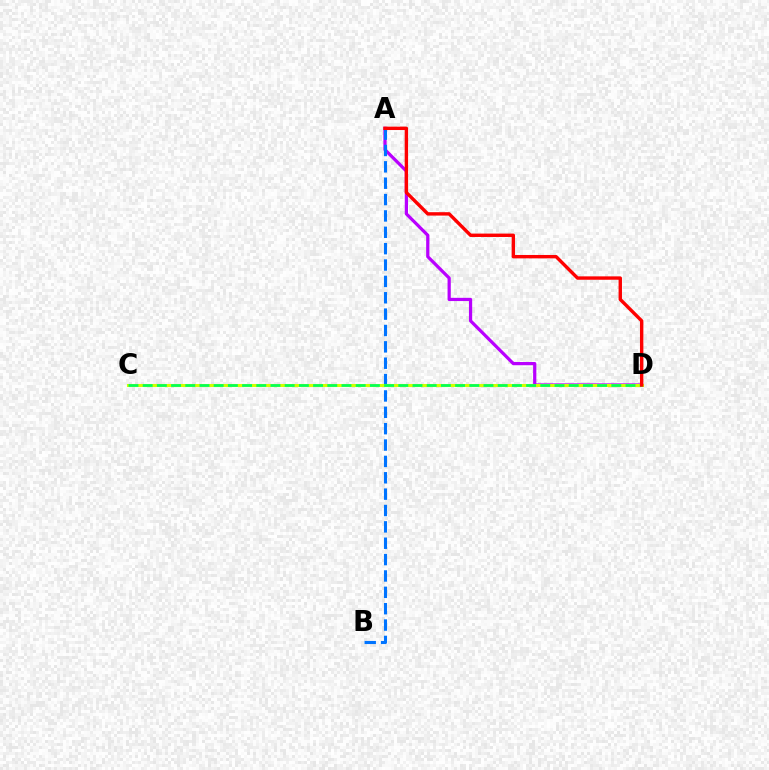{('A', 'D'): [{'color': '#b900ff', 'line_style': 'solid', 'thickness': 2.32}, {'color': '#ff0000', 'line_style': 'solid', 'thickness': 2.44}], ('A', 'B'): [{'color': '#0074ff', 'line_style': 'dashed', 'thickness': 2.22}], ('C', 'D'): [{'color': '#d1ff00', 'line_style': 'solid', 'thickness': 2.2}, {'color': '#00ff5c', 'line_style': 'dashed', 'thickness': 1.93}]}